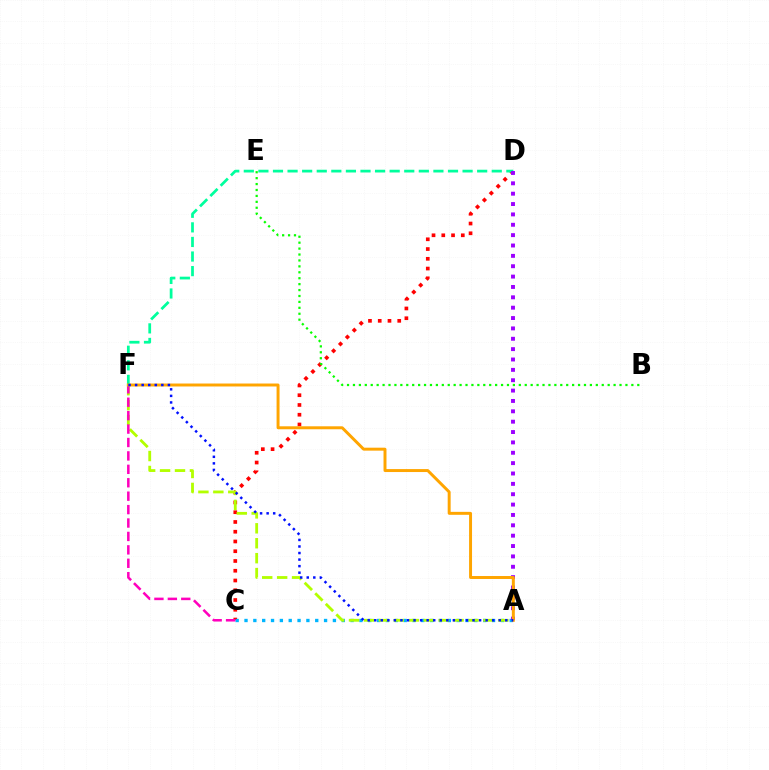{('C', 'D'): [{'color': '#ff0000', 'line_style': 'dotted', 'thickness': 2.65}], ('A', 'C'): [{'color': '#00b5ff', 'line_style': 'dotted', 'thickness': 2.4}], ('D', 'F'): [{'color': '#00ff9d', 'line_style': 'dashed', 'thickness': 1.98}], ('A', 'F'): [{'color': '#b3ff00', 'line_style': 'dashed', 'thickness': 2.03}, {'color': '#ffa500', 'line_style': 'solid', 'thickness': 2.13}, {'color': '#0010ff', 'line_style': 'dotted', 'thickness': 1.78}], ('C', 'F'): [{'color': '#ff00bd', 'line_style': 'dashed', 'thickness': 1.82}], ('A', 'D'): [{'color': '#9b00ff', 'line_style': 'dotted', 'thickness': 2.82}], ('B', 'E'): [{'color': '#08ff00', 'line_style': 'dotted', 'thickness': 1.61}]}